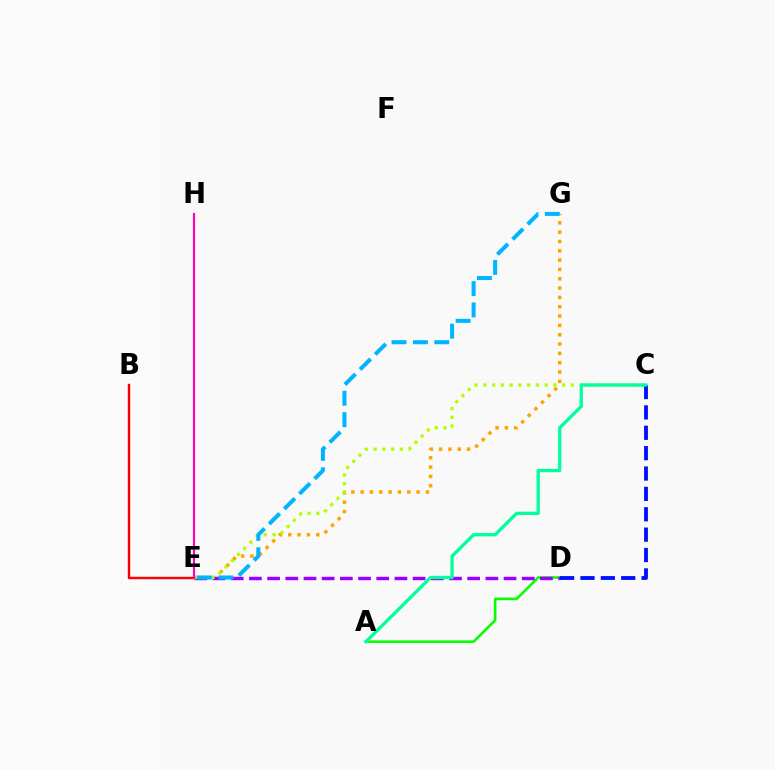{('E', 'G'): [{'color': '#ffa500', 'line_style': 'dotted', 'thickness': 2.53}, {'color': '#00b5ff', 'line_style': 'dashed', 'thickness': 2.9}], ('A', 'D'): [{'color': '#08ff00', 'line_style': 'solid', 'thickness': 1.88}], ('D', 'E'): [{'color': '#9b00ff', 'line_style': 'dashed', 'thickness': 2.47}], ('C', 'E'): [{'color': '#b3ff00', 'line_style': 'dotted', 'thickness': 2.38}], ('B', 'E'): [{'color': '#ff0000', 'line_style': 'solid', 'thickness': 1.74}], ('E', 'H'): [{'color': '#ff00bd', 'line_style': 'solid', 'thickness': 1.54}], ('C', 'D'): [{'color': '#0010ff', 'line_style': 'dashed', 'thickness': 2.77}], ('A', 'C'): [{'color': '#00ff9d', 'line_style': 'solid', 'thickness': 2.37}]}